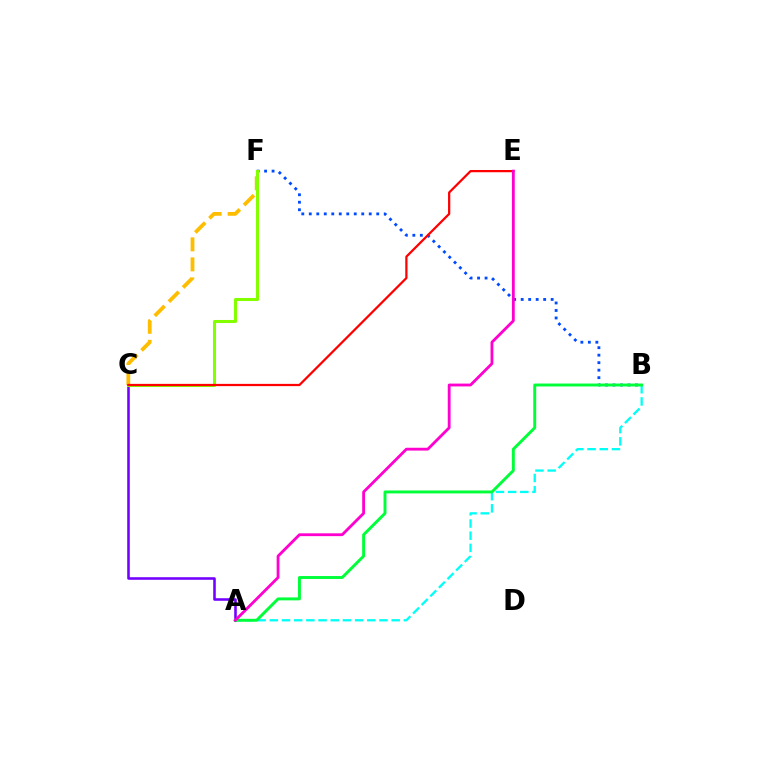{('A', 'B'): [{'color': '#00fff6', 'line_style': 'dashed', 'thickness': 1.66}, {'color': '#00ff39', 'line_style': 'solid', 'thickness': 2.11}], ('B', 'F'): [{'color': '#004bff', 'line_style': 'dotted', 'thickness': 2.04}], ('C', 'F'): [{'color': '#ffbd00', 'line_style': 'dashed', 'thickness': 2.72}, {'color': '#84ff00', 'line_style': 'solid', 'thickness': 2.2}], ('A', 'C'): [{'color': '#7200ff', 'line_style': 'solid', 'thickness': 1.85}], ('C', 'E'): [{'color': '#ff0000', 'line_style': 'solid', 'thickness': 1.62}], ('A', 'E'): [{'color': '#ff00cf', 'line_style': 'solid', 'thickness': 2.03}]}